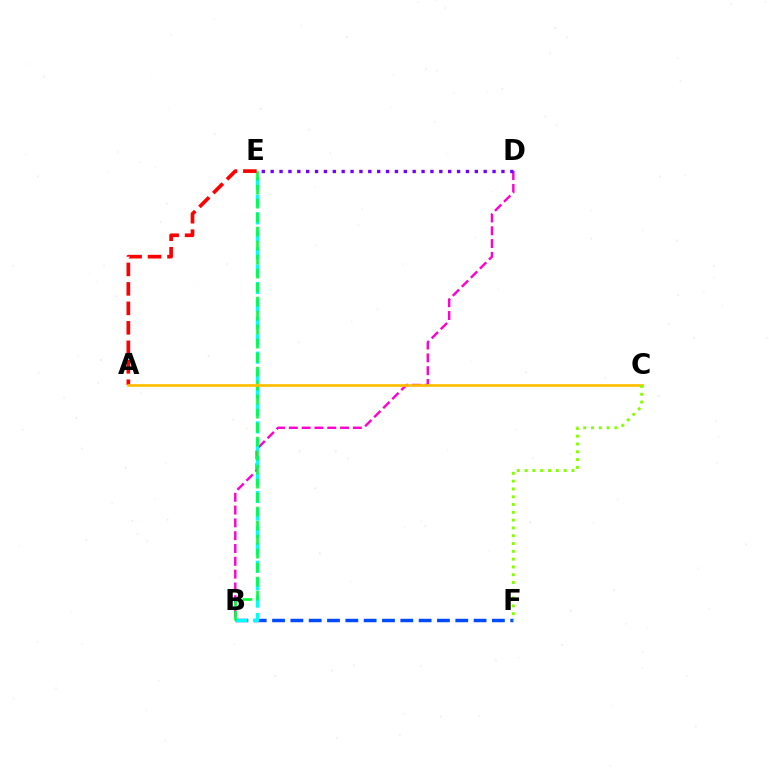{('B', 'F'): [{'color': '#004bff', 'line_style': 'dashed', 'thickness': 2.49}], ('B', 'D'): [{'color': '#ff00cf', 'line_style': 'dashed', 'thickness': 1.74}], ('B', 'E'): [{'color': '#00fff6', 'line_style': 'dashed', 'thickness': 2.37}, {'color': '#00ff39', 'line_style': 'dashed', 'thickness': 1.9}], ('A', 'E'): [{'color': '#ff0000', 'line_style': 'dashed', 'thickness': 2.65}], ('A', 'C'): [{'color': '#ffbd00', 'line_style': 'solid', 'thickness': 1.93}], ('C', 'F'): [{'color': '#84ff00', 'line_style': 'dotted', 'thickness': 2.12}], ('D', 'E'): [{'color': '#7200ff', 'line_style': 'dotted', 'thickness': 2.41}]}